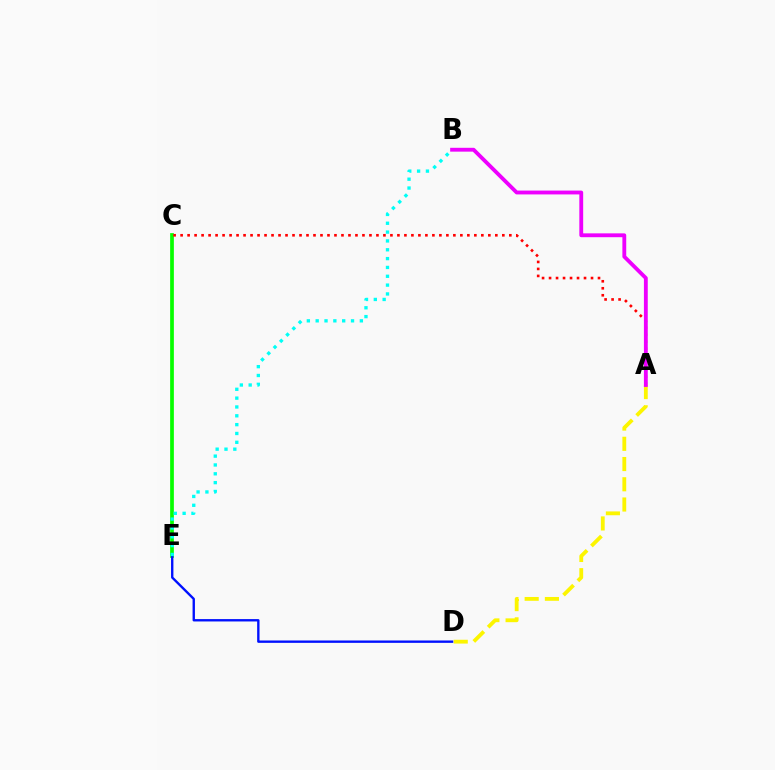{('A', 'D'): [{'color': '#fcf500', 'line_style': 'dashed', 'thickness': 2.75}], ('C', 'E'): [{'color': '#08ff00', 'line_style': 'solid', 'thickness': 2.68}], ('A', 'C'): [{'color': '#ff0000', 'line_style': 'dotted', 'thickness': 1.9}], ('A', 'B'): [{'color': '#ee00ff', 'line_style': 'solid', 'thickness': 2.77}], ('D', 'E'): [{'color': '#0010ff', 'line_style': 'solid', 'thickness': 1.7}], ('B', 'E'): [{'color': '#00fff6', 'line_style': 'dotted', 'thickness': 2.4}]}